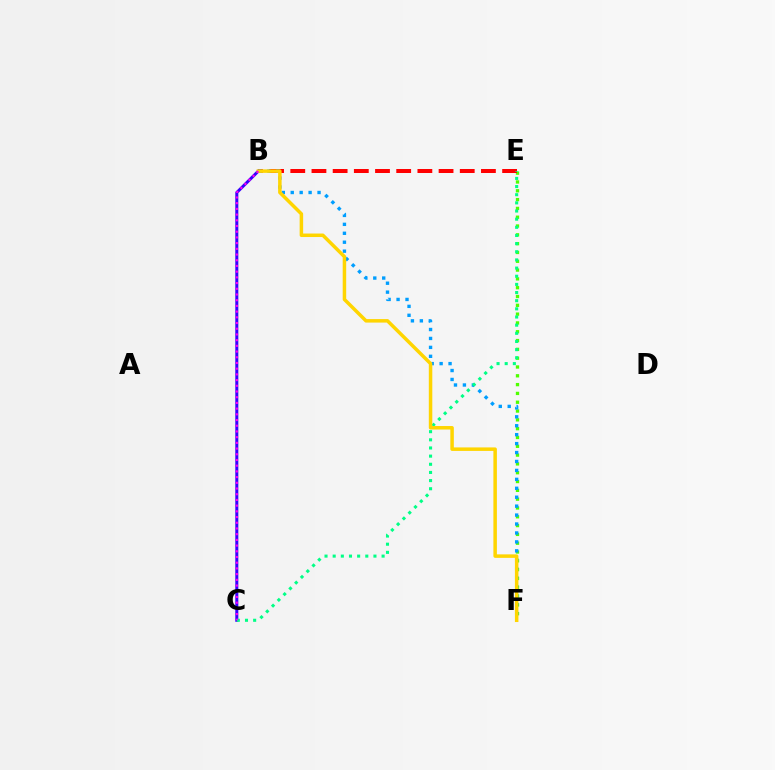{('E', 'F'): [{'color': '#4fff00', 'line_style': 'dotted', 'thickness': 2.39}], ('B', 'E'): [{'color': '#ff0000', 'line_style': 'dashed', 'thickness': 2.88}], ('B', 'C'): [{'color': '#3700ff', 'line_style': 'solid', 'thickness': 2.18}, {'color': '#ff00ed', 'line_style': 'dotted', 'thickness': 1.55}], ('B', 'F'): [{'color': '#009eff', 'line_style': 'dotted', 'thickness': 2.43}, {'color': '#ffd500', 'line_style': 'solid', 'thickness': 2.52}], ('C', 'E'): [{'color': '#00ff86', 'line_style': 'dotted', 'thickness': 2.22}]}